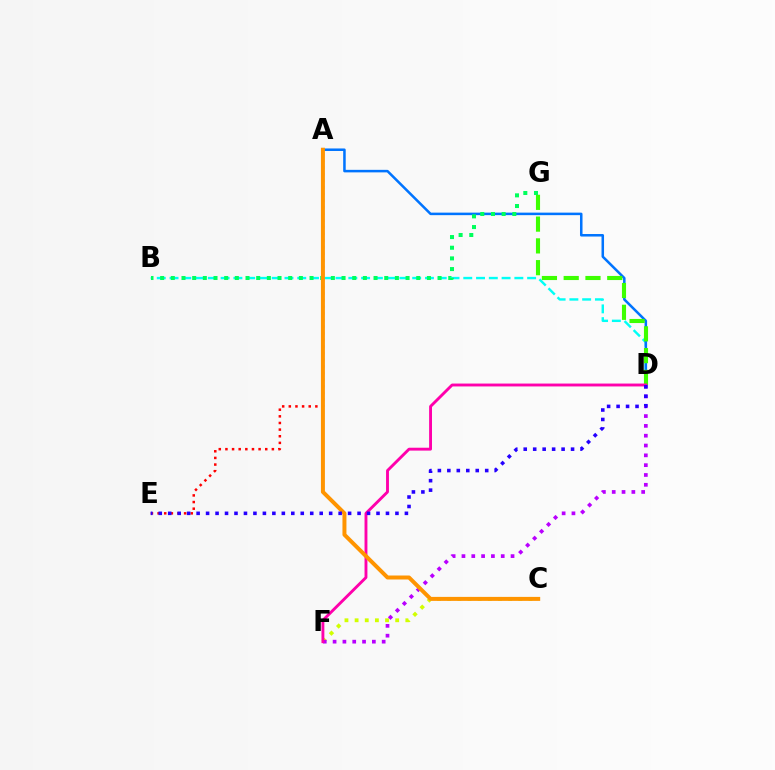{('B', 'D'): [{'color': '#00fff6', 'line_style': 'dashed', 'thickness': 1.73}], ('A', 'E'): [{'color': '#ff0000', 'line_style': 'dotted', 'thickness': 1.8}], ('A', 'D'): [{'color': '#0074ff', 'line_style': 'solid', 'thickness': 1.82}], ('D', 'G'): [{'color': '#3dff00', 'line_style': 'dashed', 'thickness': 2.96}], ('C', 'F'): [{'color': '#d1ff00', 'line_style': 'dotted', 'thickness': 2.76}], ('B', 'G'): [{'color': '#00ff5c', 'line_style': 'dotted', 'thickness': 2.9}], ('D', 'F'): [{'color': '#b900ff', 'line_style': 'dotted', 'thickness': 2.67}, {'color': '#ff00ac', 'line_style': 'solid', 'thickness': 2.07}], ('A', 'C'): [{'color': '#ff9400', 'line_style': 'solid', 'thickness': 2.87}], ('D', 'E'): [{'color': '#2500ff', 'line_style': 'dotted', 'thickness': 2.57}]}